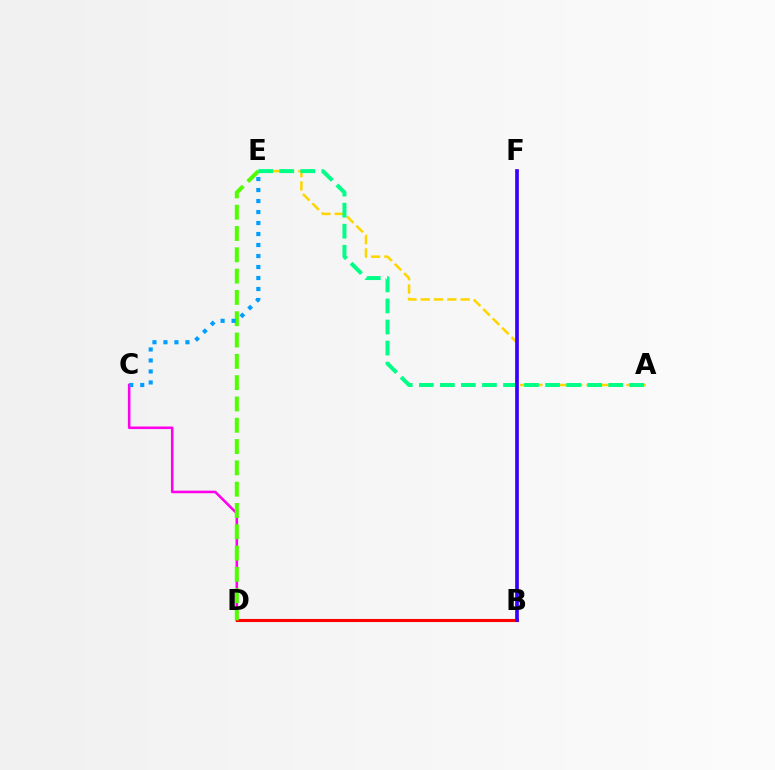{('A', 'E'): [{'color': '#ffd500', 'line_style': 'dashed', 'thickness': 1.81}, {'color': '#00ff86', 'line_style': 'dashed', 'thickness': 2.86}], ('C', 'D'): [{'color': '#ff00ed', 'line_style': 'solid', 'thickness': 1.85}], ('B', 'D'): [{'color': '#ff0000', 'line_style': 'solid', 'thickness': 2.23}], ('D', 'E'): [{'color': '#4fff00', 'line_style': 'dashed', 'thickness': 2.89}], ('C', 'E'): [{'color': '#009eff', 'line_style': 'dotted', 'thickness': 2.99}], ('B', 'F'): [{'color': '#3700ff', 'line_style': 'solid', 'thickness': 2.65}]}